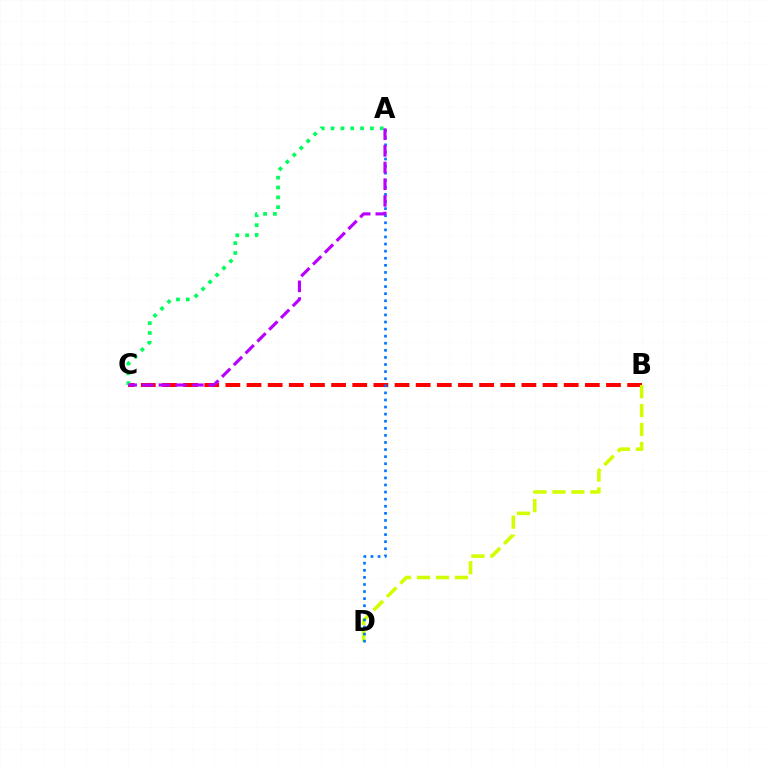{('B', 'C'): [{'color': '#ff0000', 'line_style': 'dashed', 'thickness': 2.87}], ('B', 'D'): [{'color': '#d1ff00', 'line_style': 'dashed', 'thickness': 2.57}], ('A', 'D'): [{'color': '#0074ff', 'line_style': 'dotted', 'thickness': 1.93}], ('A', 'C'): [{'color': '#00ff5c', 'line_style': 'dotted', 'thickness': 2.67}, {'color': '#b900ff', 'line_style': 'dashed', 'thickness': 2.27}]}